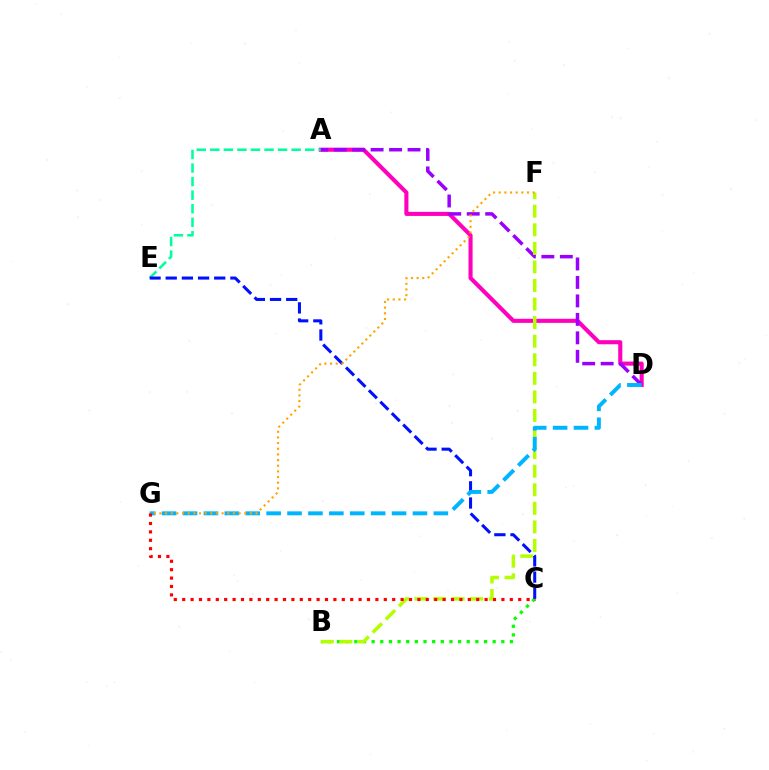{('B', 'C'): [{'color': '#08ff00', 'line_style': 'dotted', 'thickness': 2.35}], ('A', 'D'): [{'color': '#ff00bd', 'line_style': 'solid', 'thickness': 2.94}, {'color': '#9b00ff', 'line_style': 'dashed', 'thickness': 2.51}], ('A', 'E'): [{'color': '#00ff9d', 'line_style': 'dashed', 'thickness': 1.84}], ('B', 'F'): [{'color': '#b3ff00', 'line_style': 'dashed', 'thickness': 2.52}], ('C', 'E'): [{'color': '#0010ff', 'line_style': 'dashed', 'thickness': 2.2}], ('D', 'G'): [{'color': '#00b5ff', 'line_style': 'dashed', 'thickness': 2.84}], ('F', 'G'): [{'color': '#ffa500', 'line_style': 'dotted', 'thickness': 1.54}], ('C', 'G'): [{'color': '#ff0000', 'line_style': 'dotted', 'thickness': 2.28}]}